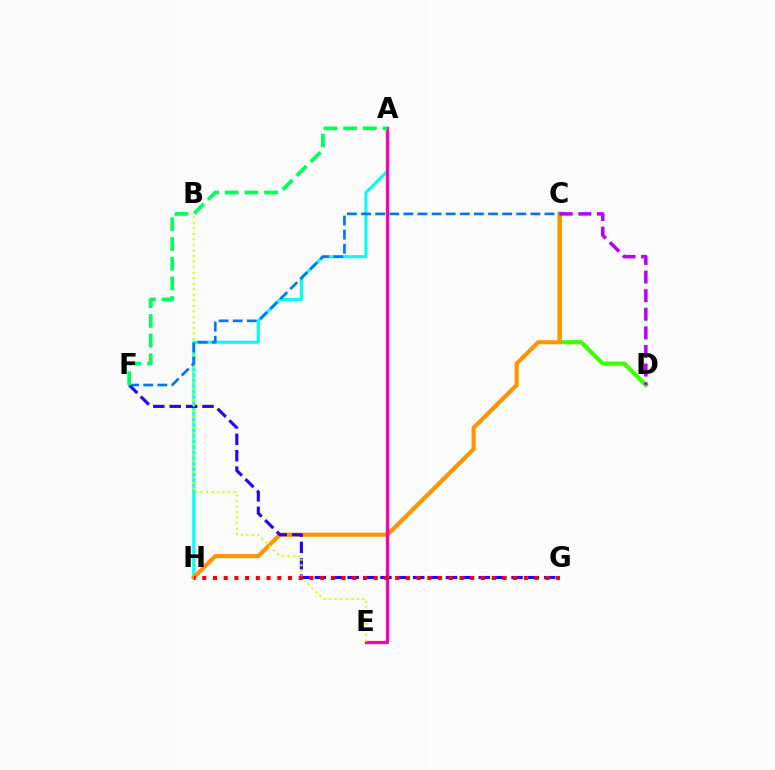{('A', 'H'): [{'color': '#00fff6', 'line_style': 'solid', 'thickness': 2.21}], ('C', 'D'): [{'color': '#3dff00', 'line_style': 'solid', 'thickness': 2.98}, {'color': '#b900ff', 'line_style': 'dashed', 'thickness': 2.53}], ('C', 'H'): [{'color': '#ff9400', 'line_style': 'solid', 'thickness': 2.98}], ('F', 'G'): [{'color': '#2500ff', 'line_style': 'dashed', 'thickness': 2.23}], ('A', 'E'): [{'color': '#ff00ac', 'line_style': 'solid', 'thickness': 2.35}], ('B', 'E'): [{'color': '#d1ff00', 'line_style': 'dotted', 'thickness': 1.5}], ('C', 'F'): [{'color': '#0074ff', 'line_style': 'dashed', 'thickness': 1.92}], ('G', 'H'): [{'color': '#ff0000', 'line_style': 'dotted', 'thickness': 2.91}], ('A', 'F'): [{'color': '#00ff5c', 'line_style': 'dashed', 'thickness': 2.67}]}